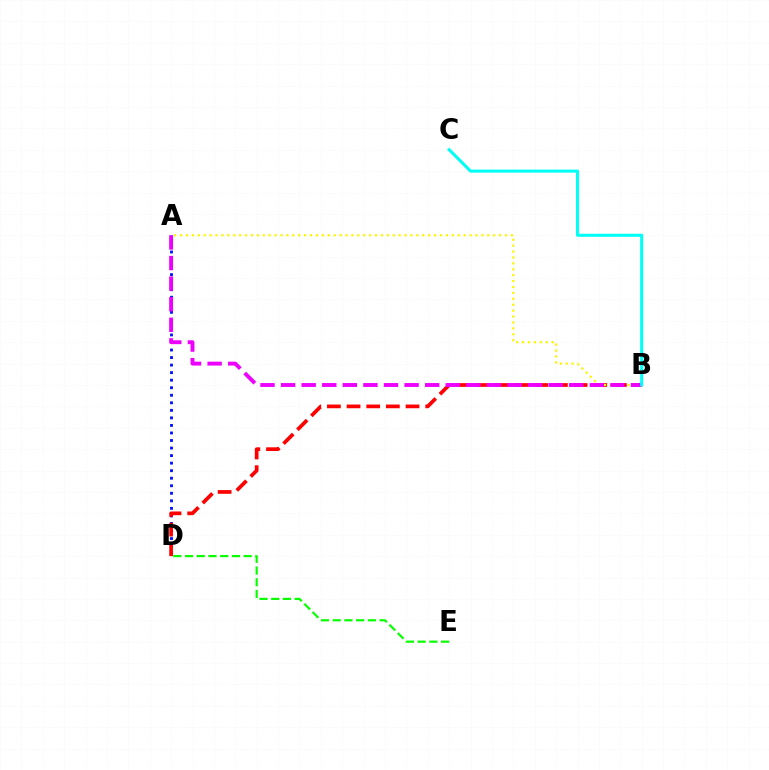{('A', 'D'): [{'color': '#0010ff', 'line_style': 'dotted', 'thickness': 2.05}], ('B', 'D'): [{'color': '#ff0000', 'line_style': 'dashed', 'thickness': 2.67}], ('A', 'B'): [{'color': '#fcf500', 'line_style': 'dotted', 'thickness': 1.61}, {'color': '#ee00ff', 'line_style': 'dashed', 'thickness': 2.8}], ('B', 'C'): [{'color': '#00fff6', 'line_style': 'solid', 'thickness': 2.19}], ('D', 'E'): [{'color': '#08ff00', 'line_style': 'dashed', 'thickness': 1.59}]}